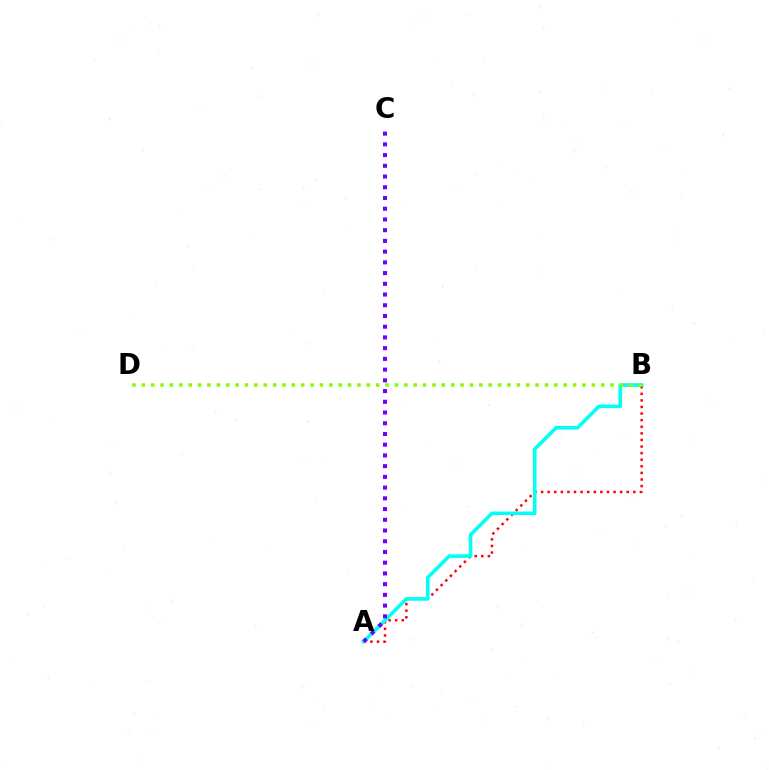{('A', 'B'): [{'color': '#ff0000', 'line_style': 'dotted', 'thickness': 1.79}, {'color': '#00fff6', 'line_style': 'solid', 'thickness': 2.58}], ('B', 'D'): [{'color': '#84ff00', 'line_style': 'dotted', 'thickness': 2.55}], ('A', 'C'): [{'color': '#7200ff', 'line_style': 'dotted', 'thickness': 2.91}]}